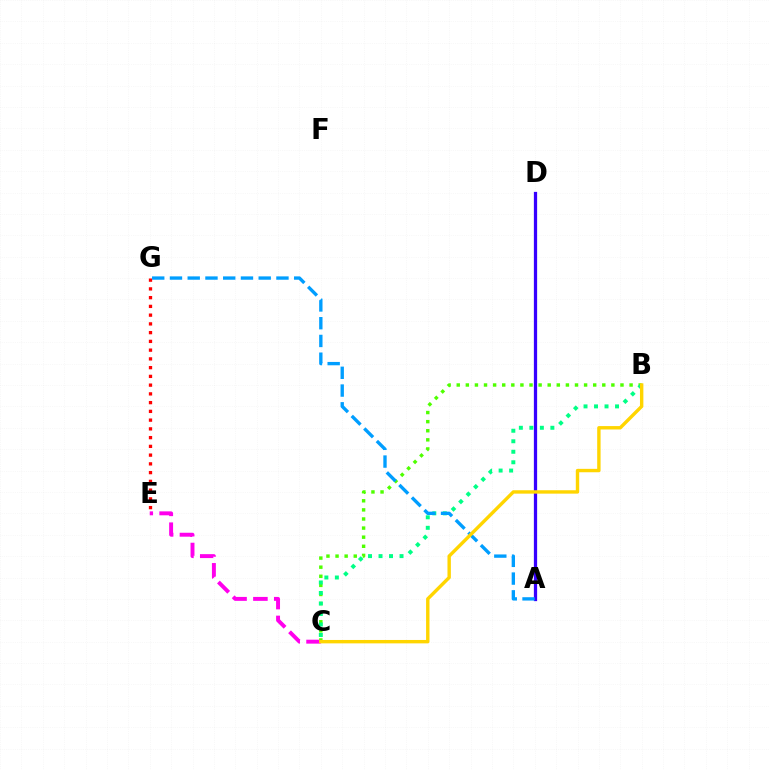{('A', 'D'): [{'color': '#3700ff', 'line_style': 'solid', 'thickness': 2.34}], ('C', 'E'): [{'color': '#ff00ed', 'line_style': 'dashed', 'thickness': 2.83}], ('B', 'C'): [{'color': '#4fff00', 'line_style': 'dotted', 'thickness': 2.47}, {'color': '#00ff86', 'line_style': 'dotted', 'thickness': 2.85}, {'color': '#ffd500', 'line_style': 'solid', 'thickness': 2.45}], ('E', 'G'): [{'color': '#ff0000', 'line_style': 'dotted', 'thickness': 2.38}], ('A', 'G'): [{'color': '#009eff', 'line_style': 'dashed', 'thickness': 2.41}]}